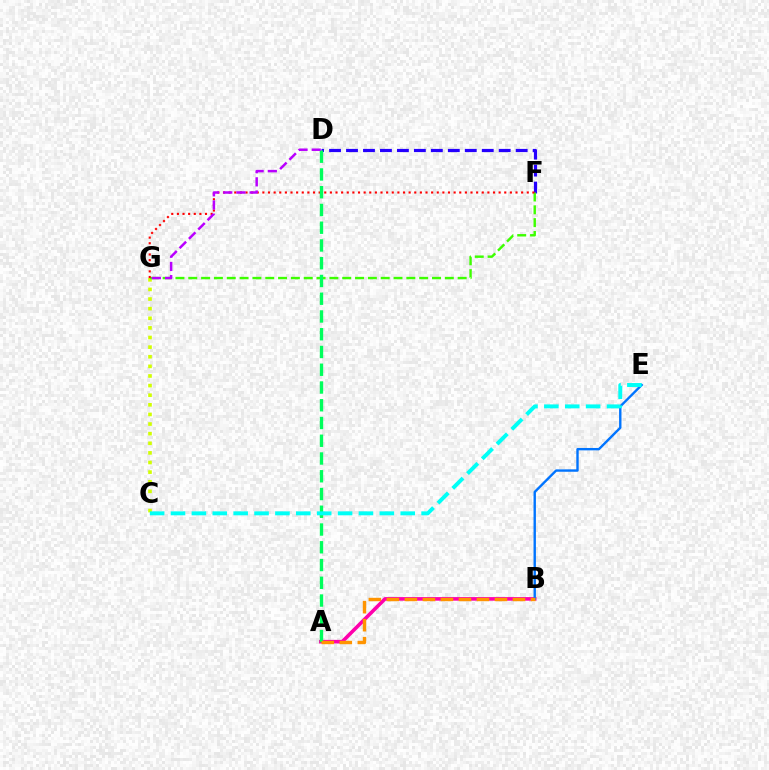{('D', 'F'): [{'color': '#2500ff', 'line_style': 'dashed', 'thickness': 2.3}], ('C', 'G'): [{'color': '#d1ff00', 'line_style': 'dotted', 'thickness': 2.61}], ('A', 'B'): [{'color': '#ff00ac', 'line_style': 'solid', 'thickness': 2.58}, {'color': '#ff9400', 'line_style': 'dashed', 'thickness': 2.45}], ('F', 'G'): [{'color': '#3dff00', 'line_style': 'dashed', 'thickness': 1.74}, {'color': '#ff0000', 'line_style': 'dotted', 'thickness': 1.53}], ('B', 'E'): [{'color': '#0074ff', 'line_style': 'solid', 'thickness': 1.72}], ('A', 'D'): [{'color': '#00ff5c', 'line_style': 'dashed', 'thickness': 2.41}], ('C', 'E'): [{'color': '#00fff6', 'line_style': 'dashed', 'thickness': 2.84}], ('D', 'G'): [{'color': '#b900ff', 'line_style': 'dashed', 'thickness': 1.79}]}